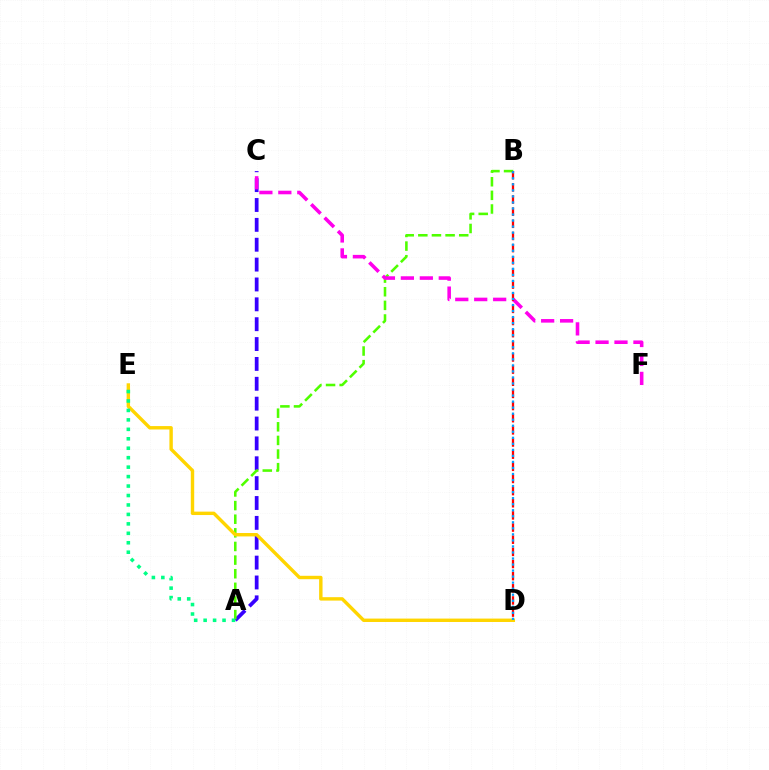{('A', 'C'): [{'color': '#3700ff', 'line_style': 'dashed', 'thickness': 2.7}], ('A', 'B'): [{'color': '#4fff00', 'line_style': 'dashed', 'thickness': 1.85}], ('D', 'E'): [{'color': '#ffd500', 'line_style': 'solid', 'thickness': 2.46}], ('C', 'F'): [{'color': '#ff00ed', 'line_style': 'dashed', 'thickness': 2.57}], ('B', 'D'): [{'color': '#ff0000', 'line_style': 'dashed', 'thickness': 1.65}, {'color': '#009eff', 'line_style': 'dotted', 'thickness': 1.64}], ('A', 'E'): [{'color': '#00ff86', 'line_style': 'dotted', 'thickness': 2.57}]}